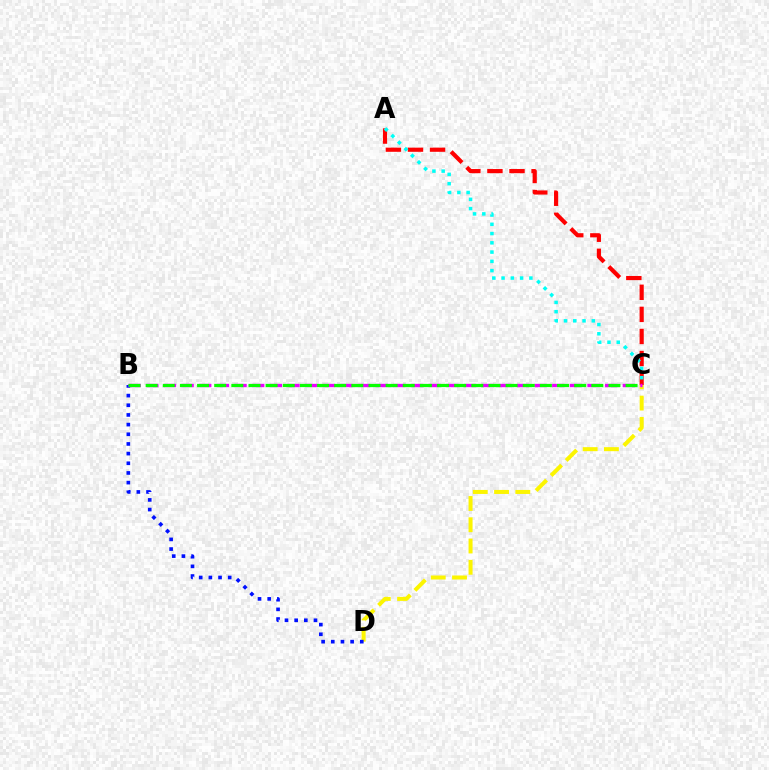{('C', 'D'): [{'color': '#fcf500', 'line_style': 'dashed', 'thickness': 2.89}], ('A', 'C'): [{'color': '#ff0000', 'line_style': 'dashed', 'thickness': 3.0}, {'color': '#00fff6', 'line_style': 'dotted', 'thickness': 2.52}], ('B', 'D'): [{'color': '#0010ff', 'line_style': 'dotted', 'thickness': 2.63}], ('B', 'C'): [{'color': '#ee00ff', 'line_style': 'dashed', 'thickness': 2.4}, {'color': '#08ff00', 'line_style': 'dashed', 'thickness': 2.33}]}